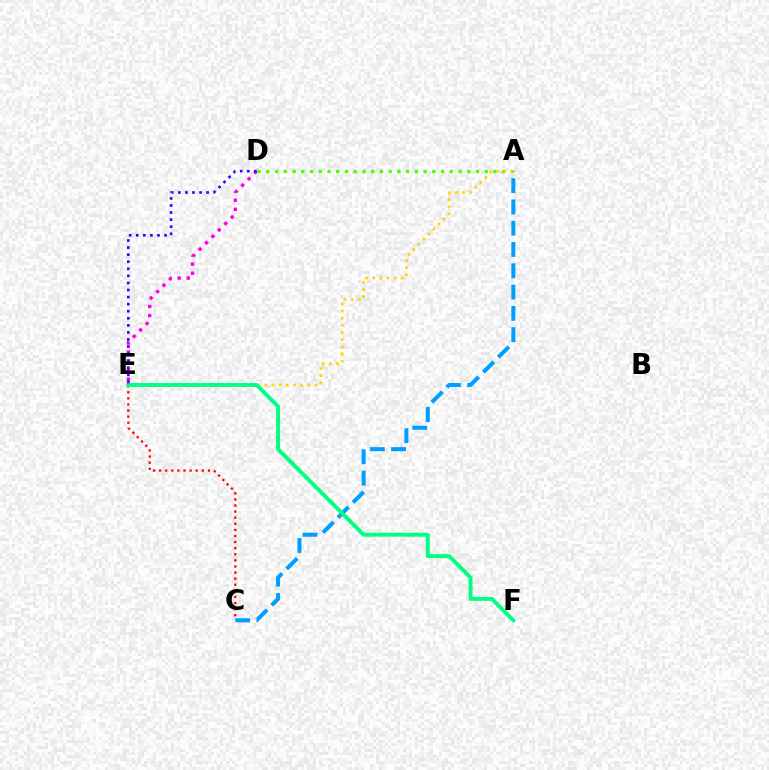{('C', 'E'): [{'color': '#ff0000', 'line_style': 'dotted', 'thickness': 1.66}], ('D', 'E'): [{'color': '#ff00ed', 'line_style': 'dotted', 'thickness': 2.46}, {'color': '#3700ff', 'line_style': 'dotted', 'thickness': 1.92}], ('A', 'D'): [{'color': '#4fff00', 'line_style': 'dotted', 'thickness': 2.37}], ('A', 'C'): [{'color': '#009eff', 'line_style': 'dashed', 'thickness': 2.89}], ('A', 'E'): [{'color': '#ffd500', 'line_style': 'dotted', 'thickness': 1.95}], ('E', 'F'): [{'color': '#00ff86', 'line_style': 'solid', 'thickness': 2.82}]}